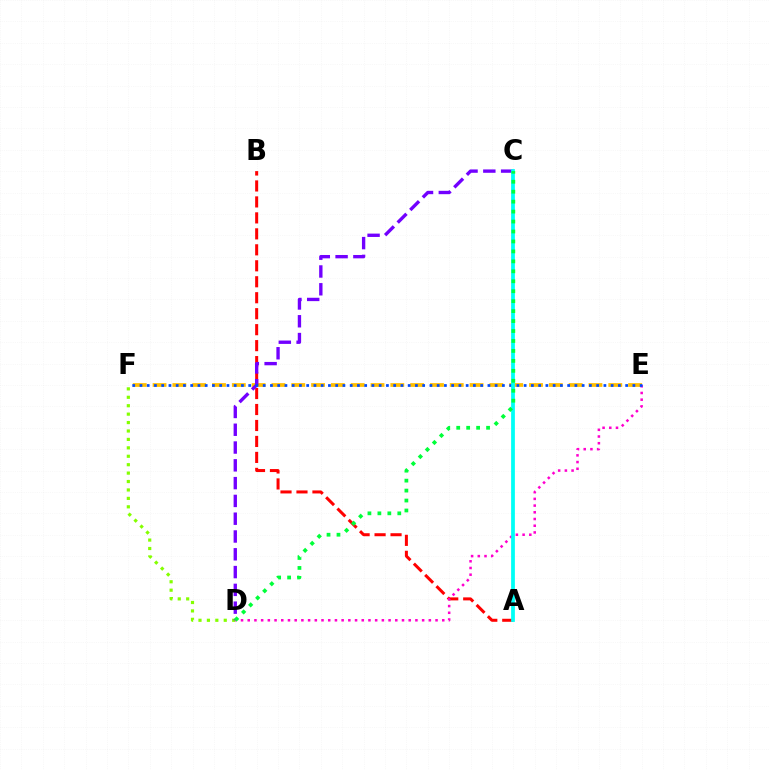{('E', 'F'): [{'color': '#ffbd00', 'line_style': 'dashed', 'thickness': 2.69}, {'color': '#004bff', 'line_style': 'dotted', 'thickness': 1.97}], ('D', 'F'): [{'color': '#84ff00', 'line_style': 'dotted', 'thickness': 2.29}], ('A', 'B'): [{'color': '#ff0000', 'line_style': 'dashed', 'thickness': 2.17}], ('C', 'D'): [{'color': '#7200ff', 'line_style': 'dashed', 'thickness': 2.42}, {'color': '#00ff39', 'line_style': 'dotted', 'thickness': 2.7}], ('D', 'E'): [{'color': '#ff00cf', 'line_style': 'dotted', 'thickness': 1.82}], ('A', 'C'): [{'color': '#00fff6', 'line_style': 'solid', 'thickness': 2.71}]}